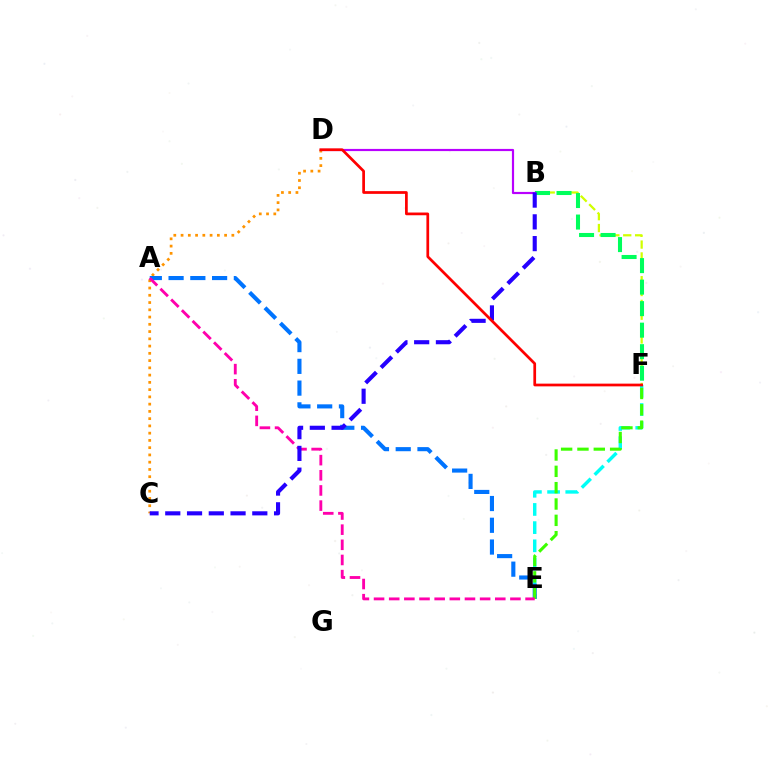{('B', 'F'): [{'color': '#d1ff00', 'line_style': 'dashed', 'thickness': 1.61}, {'color': '#00ff5c', 'line_style': 'dashed', 'thickness': 2.92}], ('C', 'D'): [{'color': '#ff9400', 'line_style': 'dotted', 'thickness': 1.97}], ('E', 'F'): [{'color': '#00fff6', 'line_style': 'dashed', 'thickness': 2.47}, {'color': '#3dff00', 'line_style': 'dashed', 'thickness': 2.22}], ('A', 'E'): [{'color': '#0074ff', 'line_style': 'dashed', 'thickness': 2.96}, {'color': '#ff00ac', 'line_style': 'dashed', 'thickness': 2.06}], ('B', 'D'): [{'color': '#b900ff', 'line_style': 'solid', 'thickness': 1.57}], ('B', 'C'): [{'color': '#2500ff', 'line_style': 'dashed', 'thickness': 2.96}], ('D', 'F'): [{'color': '#ff0000', 'line_style': 'solid', 'thickness': 1.96}]}